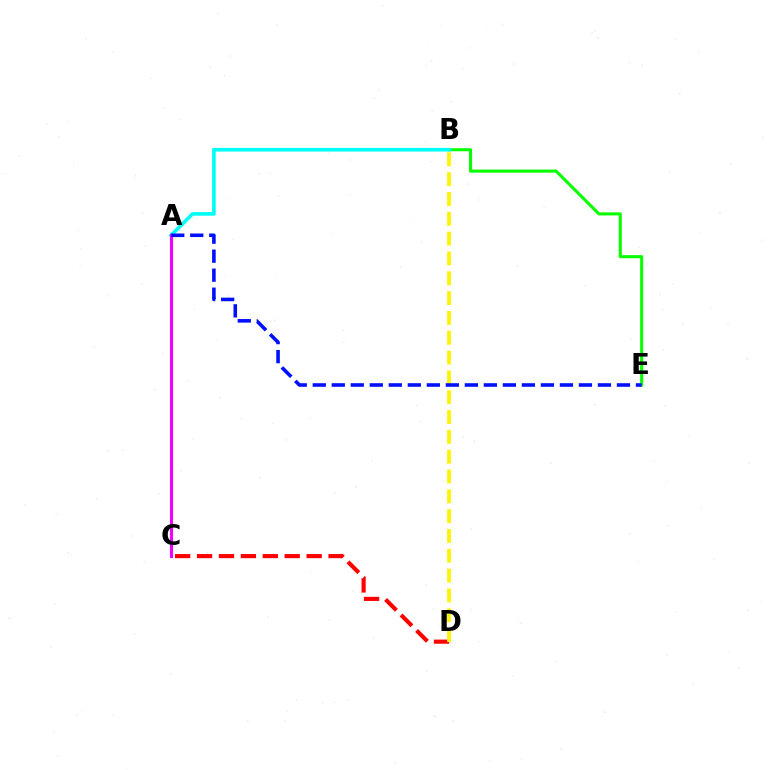{('B', 'E'): [{'color': '#08ff00', 'line_style': 'solid', 'thickness': 2.21}], ('C', 'D'): [{'color': '#ff0000', 'line_style': 'dashed', 'thickness': 2.98}], ('A', 'B'): [{'color': '#00fff6', 'line_style': 'solid', 'thickness': 2.63}], ('A', 'C'): [{'color': '#ee00ff', 'line_style': 'solid', 'thickness': 2.24}], ('B', 'D'): [{'color': '#fcf500', 'line_style': 'dashed', 'thickness': 2.69}], ('A', 'E'): [{'color': '#0010ff', 'line_style': 'dashed', 'thickness': 2.58}]}